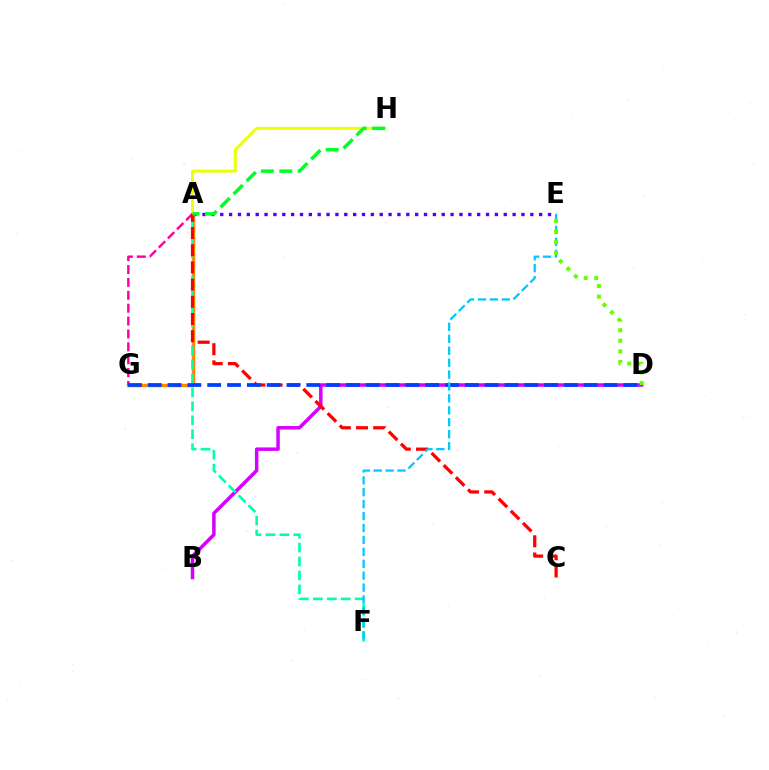{('B', 'D'): [{'color': '#d600ff', 'line_style': 'solid', 'thickness': 2.51}], ('A', 'G'): [{'color': '#ff8800', 'line_style': 'solid', 'thickness': 2.49}, {'color': '#ff00a0', 'line_style': 'dashed', 'thickness': 1.75}], ('A', 'F'): [{'color': '#00ffaf', 'line_style': 'dashed', 'thickness': 1.89}], ('A', 'H'): [{'color': '#eeff00', 'line_style': 'solid', 'thickness': 2.1}, {'color': '#00ff27', 'line_style': 'dashed', 'thickness': 2.5}], ('A', 'C'): [{'color': '#ff0000', 'line_style': 'dashed', 'thickness': 2.34}], ('A', 'E'): [{'color': '#4f00ff', 'line_style': 'dotted', 'thickness': 2.41}], ('D', 'G'): [{'color': '#003fff', 'line_style': 'dashed', 'thickness': 2.69}], ('E', 'F'): [{'color': '#00c7ff', 'line_style': 'dashed', 'thickness': 1.62}], ('D', 'E'): [{'color': '#66ff00', 'line_style': 'dotted', 'thickness': 2.88}]}